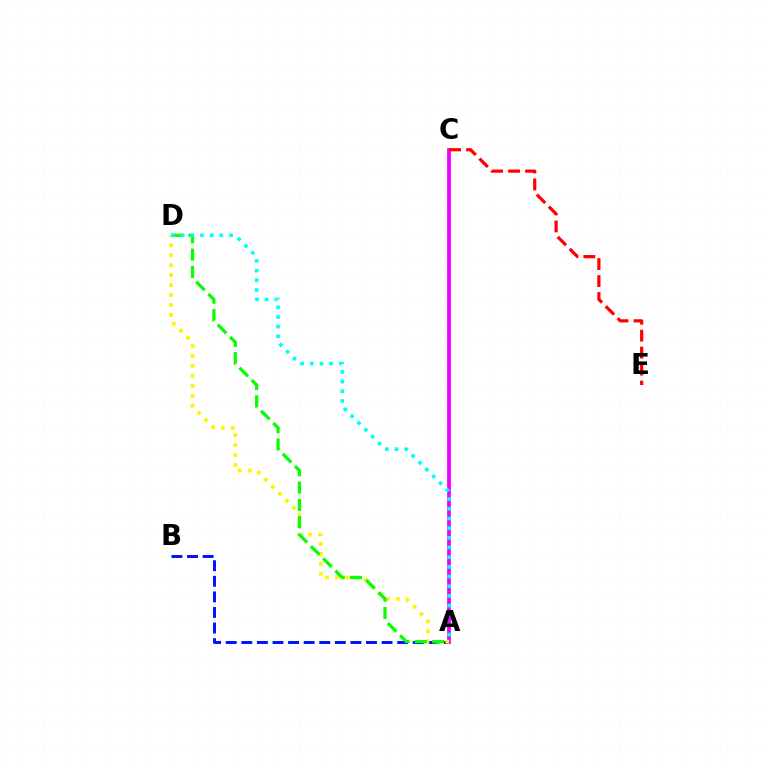{('A', 'B'): [{'color': '#0010ff', 'line_style': 'dashed', 'thickness': 2.12}], ('A', 'C'): [{'color': '#ee00ff', 'line_style': 'solid', 'thickness': 2.71}], ('A', 'D'): [{'color': '#fcf500', 'line_style': 'dotted', 'thickness': 2.71}, {'color': '#08ff00', 'line_style': 'dashed', 'thickness': 2.35}, {'color': '#00fff6', 'line_style': 'dotted', 'thickness': 2.63}], ('C', 'E'): [{'color': '#ff0000', 'line_style': 'dashed', 'thickness': 2.31}]}